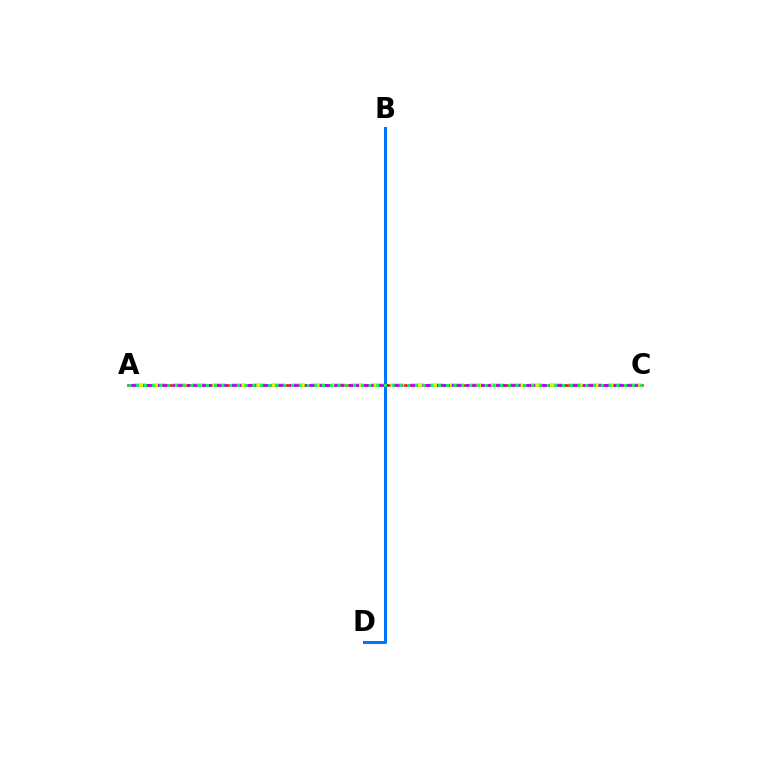{('A', 'C'): [{'color': '#ff0000', 'line_style': 'solid', 'thickness': 1.81}, {'color': '#d1ff00', 'line_style': 'dashed', 'thickness': 2.69}, {'color': '#b900ff', 'line_style': 'dashed', 'thickness': 2.0}, {'color': '#00ff5c', 'line_style': 'dotted', 'thickness': 2.1}], ('B', 'D'): [{'color': '#0074ff', 'line_style': 'solid', 'thickness': 2.17}]}